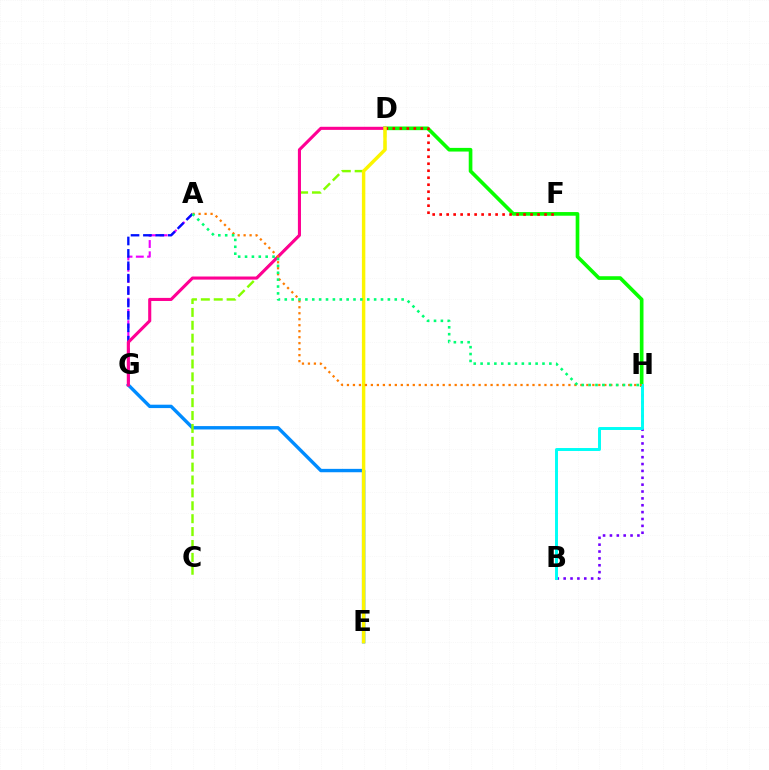{('B', 'H'): [{'color': '#7200ff', 'line_style': 'dotted', 'thickness': 1.87}, {'color': '#00fff6', 'line_style': 'solid', 'thickness': 2.12}], ('A', 'G'): [{'color': '#ee00ff', 'line_style': 'dashed', 'thickness': 1.53}, {'color': '#0010ff', 'line_style': 'dashed', 'thickness': 1.68}], ('D', 'H'): [{'color': '#08ff00', 'line_style': 'solid', 'thickness': 2.63}], ('D', 'F'): [{'color': '#ff0000', 'line_style': 'dotted', 'thickness': 1.9}], ('E', 'G'): [{'color': '#008cff', 'line_style': 'solid', 'thickness': 2.44}], ('C', 'D'): [{'color': '#84ff00', 'line_style': 'dashed', 'thickness': 1.75}], ('D', 'G'): [{'color': '#ff0094', 'line_style': 'solid', 'thickness': 2.23}], ('D', 'E'): [{'color': '#fcf500', 'line_style': 'solid', 'thickness': 2.46}], ('A', 'H'): [{'color': '#ff7c00', 'line_style': 'dotted', 'thickness': 1.63}, {'color': '#00ff74', 'line_style': 'dotted', 'thickness': 1.87}]}